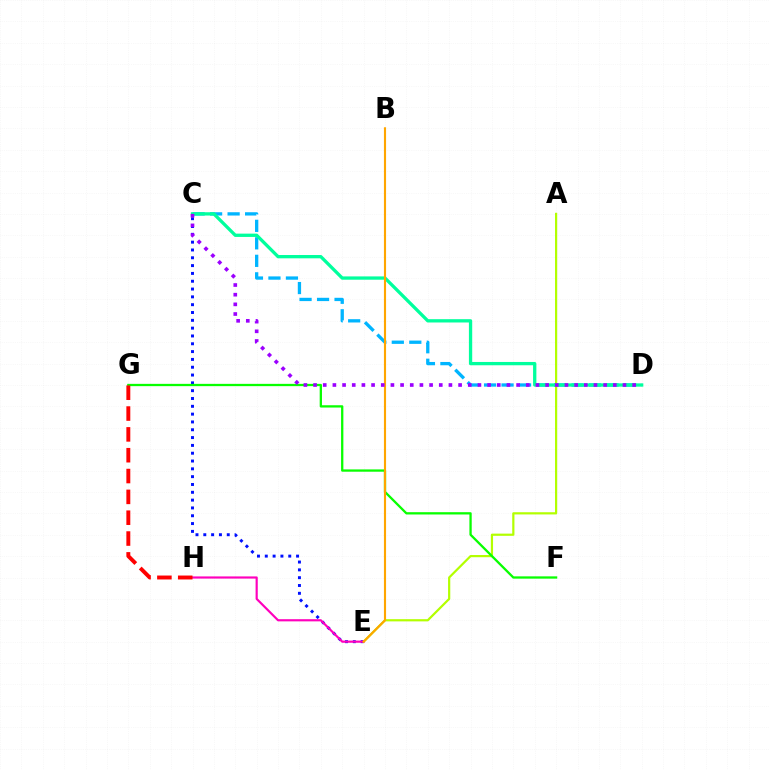{('C', 'D'): [{'color': '#00b5ff', 'line_style': 'dashed', 'thickness': 2.38}, {'color': '#00ff9d', 'line_style': 'solid', 'thickness': 2.38}, {'color': '#9b00ff', 'line_style': 'dotted', 'thickness': 2.63}], ('C', 'E'): [{'color': '#0010ff', 'line_style': 'dotted', 'thickness': 2.12}], ('A', 'E'): [{'color': '#b3ff00', 'line_style': 'solid', 'thickness': 1.59}], ('E', 'H'): [{'color': '#ff00bd', 'line_style': 'solid', 'thickness': 1.56}], ('F', 'G'): [{'color': '#08ff00', 'line_style': 'solid', 'thickness': 1.65}], ('B', 'E'): [{'color': '#ffa500', 'line_style': 'solid', 'thickness': 1.54}], ('G', 'H'): [{'color': '#ff0000', 'line_style': 'dashed', 'thickness': 2.83}]}